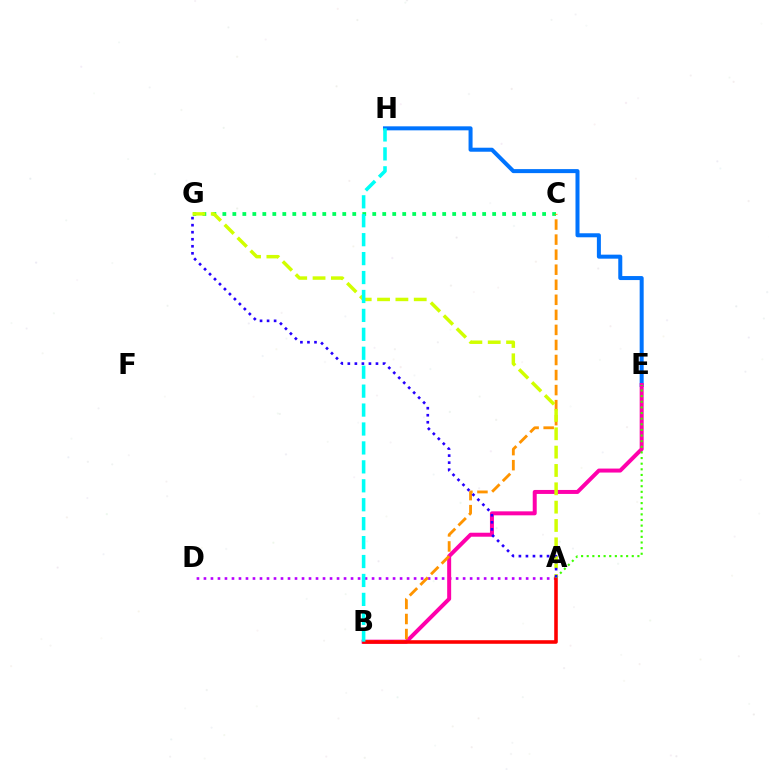{('A', 'D'): [{'color': '#b900ff', 'line_style': 'dotted', 'thickness': 1.9}], ('C', 'G'): [{'color': '#00ff5c', 'line_style': 'dotted', 'thickness': 2.72}], ('E', 'H'): [{'color': '#0074ff', 'line_style': 'solid', 'thickness': 2.89}], ('B', 'E'): [{'color': '#ff00ac', 'line_style': 'solid', 'thickness': 2.87}], ('B', 'C'): [{'color': '#ff9400', 'line_style': 'dashed', 'thickness': 2.04}], ('A', 'B'): [{'color': '#ff0000', 'line_style': 'solid', 'thickness': 2.58}], ('A', 'E'): [{'color': '#3dff00', 'line_style': 'dotted', 'thickness': 1.53}], ('A', 'G'): [{'color': '#d1ff00', 'line_style': 'dashed', 'thickness': 2.49}, {'color': '#2500ff', 'line_style': 'dotted', 'thickness': 1.91}], ('B', 'H'): [{'color': '#00fff6', 'line_style': 'dashed', 'thickness': 2.57}]}